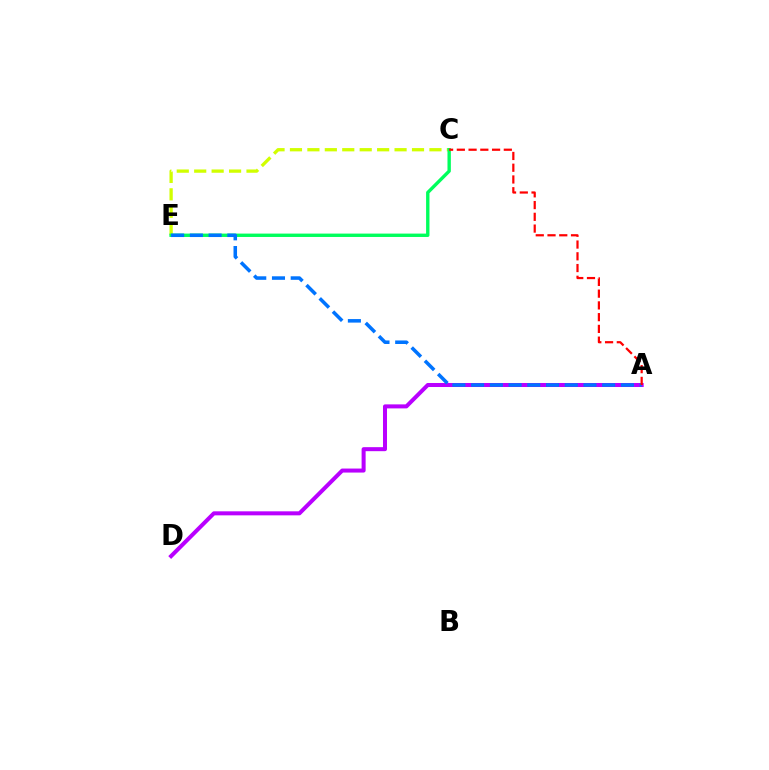{('C', 'E'): [{'color': '#d1ff00', 'line_style': 'dashed', 'thickness': 2.37}, {'color': '#00ff5c', 'line_style': 'solid', 'thickness': 2.43}], ('A', 'D'): [{'color': '#b900ff', 'line_style': 'solid', 'thickness': 2.89}], ('A', 'E'): [{'color': '#0074ff', 'line_style': 'dashed', 'thickness': 2.54}], ('A', 'C'): [{'color': '#ff0000', 'line_style': 'dashed', 'thickness': 1.6}]}